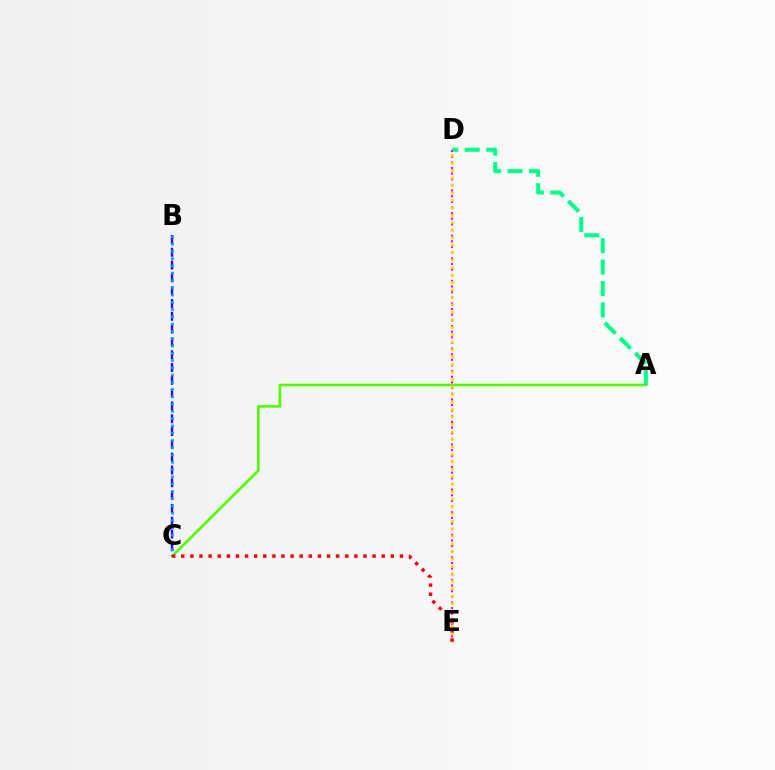{('A', 'C'): [{'color': '#4fff00', 'line_style': 'solid', 'thickness': 1.89}], ('A', 'D'): [{'color': '#00ff86', 'line_style': 'dashed', 'thickness': 2.91}], ('D', 'E'): [{'color': '#ff00ed', 'line_style': 'dotted', 'thickness': 1.53}, {'color': '#ffd500', 'line_style': 'dotted', 'thickness': 2.03}], ('B', 'C'): [{'color': '#3700ff', 'line_style': 'dashed', 'thickness': 1.74}, {'color': '#009eff', 'line_style': 'dotted', 'thickness': 1.98}], ('C', 'E'): [{'color': '#ff0000', 'line_style': 'dotted', 'thickness': 2.48}]}